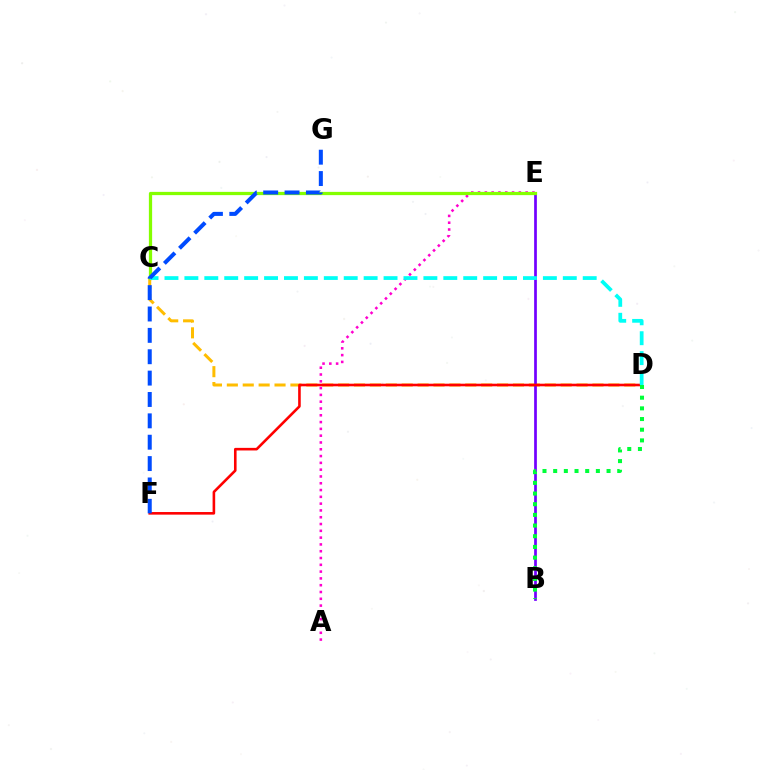{('C', 'D'): [{'color': '#ffbd00', 'line_style': 'dashed', 'thickness': 2.16}, {'color': '#00fff6', 'line_style': 'dashed', 'thickness': 2.71}], ('B', 'E'): [{'color': '#7200ff', 'line_style': 'solid', 'thickness': 1.96}], ('A', 'E'): [{'color': '#ff00cf', 'line_style': 'dotted', 'thickness': 1.85}], ('C', 'E'): [{'color': '#84ff00', 'line_style': 'solid', 'thickness': 2.34}], ('D', 'F'): [{'color': '#ff0000', 'line_style': 'solid', 'thickness': 1.87}], ('B', 'D'): [{'color': '#00ff39', 'line_style': 'dotted', 'thickness': 2.9}], ('F', 'G'): [{'color': '#004bff', 'line_style': 'dashed', 'thickness': 2.9}]}